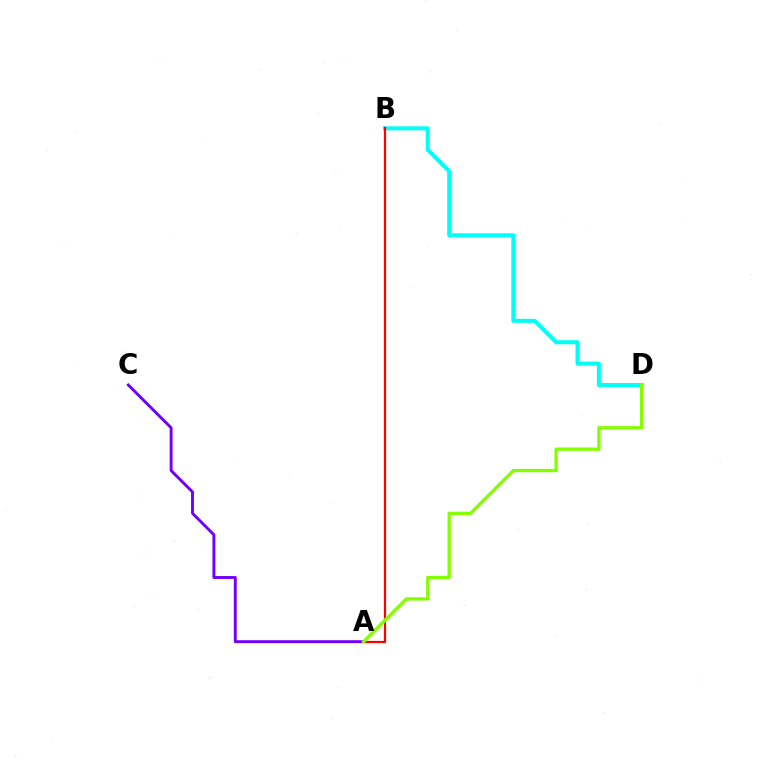{('A', 'C'): [{'color': '#7200ff', 'line_style': 'solid', 'thickness': 2.1}], ('B', 'D'): [{'color': '#00fff6', 'line_style': 'solid', 'thickness': 2.89}], ('A', 'B'): [{'color': '#ff0000', 'line_style': 'solid', 'thickness': 1.61}], ('A', 'D'): [{'color': '#84ff00', 'line_style': 'solid', 'thickness': 2.39}]}